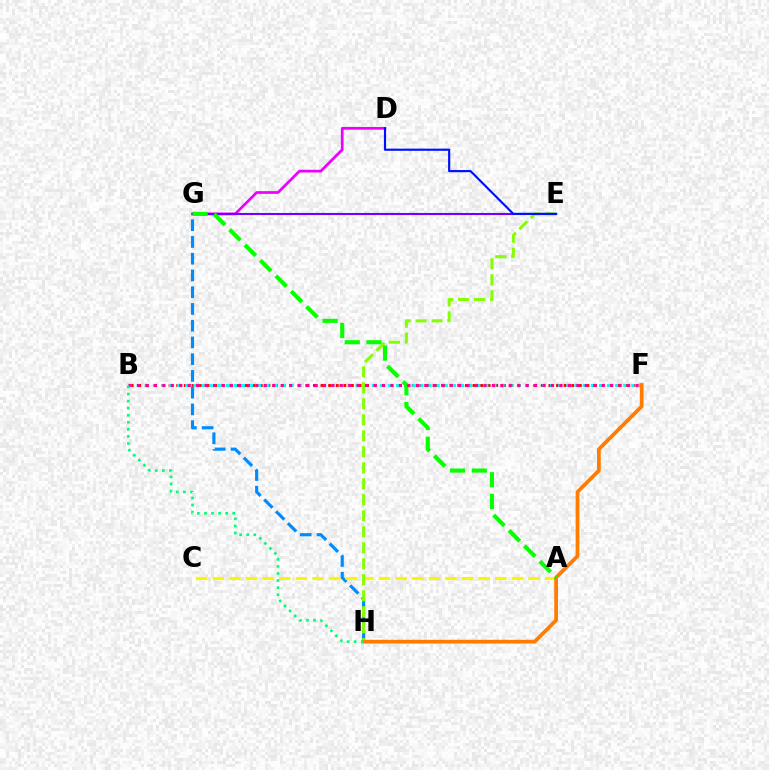{('B', 'F'): [{'color': '#ff0000', 'line_style': 'dotted', 'thickness': 2.06}, {'color': '#00fff6', 'line_style': 'dotted', 'thickness': 2.2}, {'color': '#ff0094', 'line_style': 'dotted', 'thickness': 2.3}], ('G', 'H'): [{'color': '#008cff', 'line_style': 'dashed', 'thickness': 2.27}], ('D', 'G'): [{'color': '#ee00ff', 'line_style': 'solid', 'thickness': 1.96}], ('E', 'G'): [{'color': '#7200ff', 'line_style': 'solid', 'thickness': 1.52}], ('A', 'C'): [{'color': '#fcf500', 'line_style': 'dashed', 'thickness': 2.26}], ('E', 'H'): [{'color': '#84ff00', 'line_style': 'dashed', 'thickness': 2.17}], ('D', 'E'): [{'color': '#0010ff', 'line_style': 'solid', 'thickness': 1.56}], ('F', 'H'): [{'color': '#ff7c00', 'line_style': 'solid', 'thickness': 2.68}], ('A', 'G'): [{'color': '#08ff00', 'line_style': 'dashed', 'thickness': 2.96}], ('B', 'H'): [{'color': '#00ff74', 'line_style': 'dotted', 'thickness': 1.92}]}